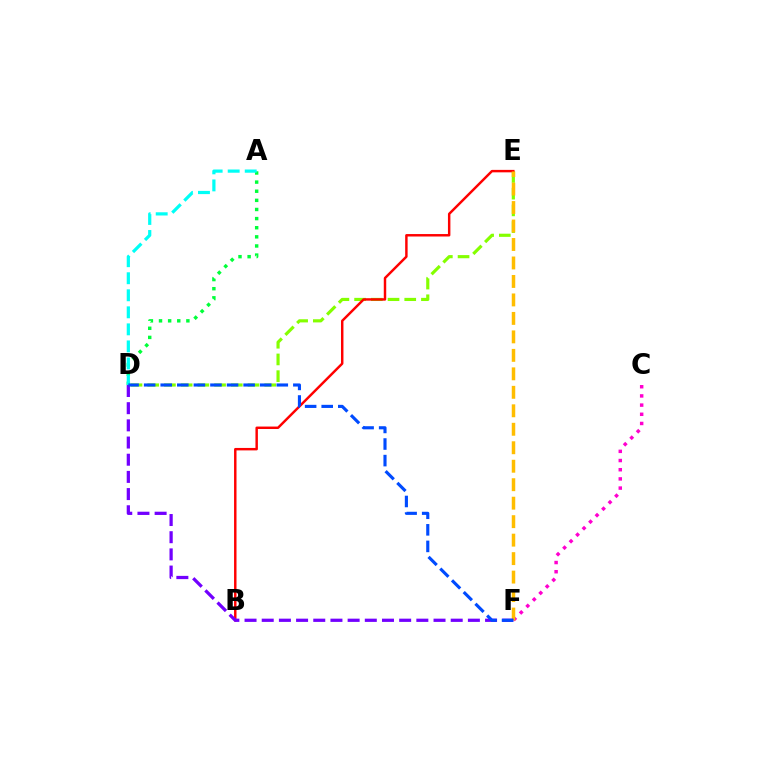{('C', 'F'): [{'color': '#ff00cf', 'line_style': 'dotted', 'thickness': 2.5}], ('D', 'E'): [{'color': '#84ff00', 'line_style': 'dashed', 'thickness': 2.27}], ('B', 'E'): [{'color': '#ff0000', 'line_style': 'solid', 'thickness': 1.77}], ('A', 'D'): [{'color': '#00ff39', 'line_style': 'dotted', 'thickness': 2.48}, {'color': '#00fff6', 'line_style': 'dashed', 'thickness': 2.31}], ('E', 'F'): [{'color': '#ffbd00', 'line_style': 'dashed', 'thickness': 2.51}], ('D', 'F'): [{'color': '#7200ff', 'line_style': 'dashed', 'thickness': 2.33}, {'color': '#004bff', 'line_style': 'dashed', 'thickness': 2.25}]}